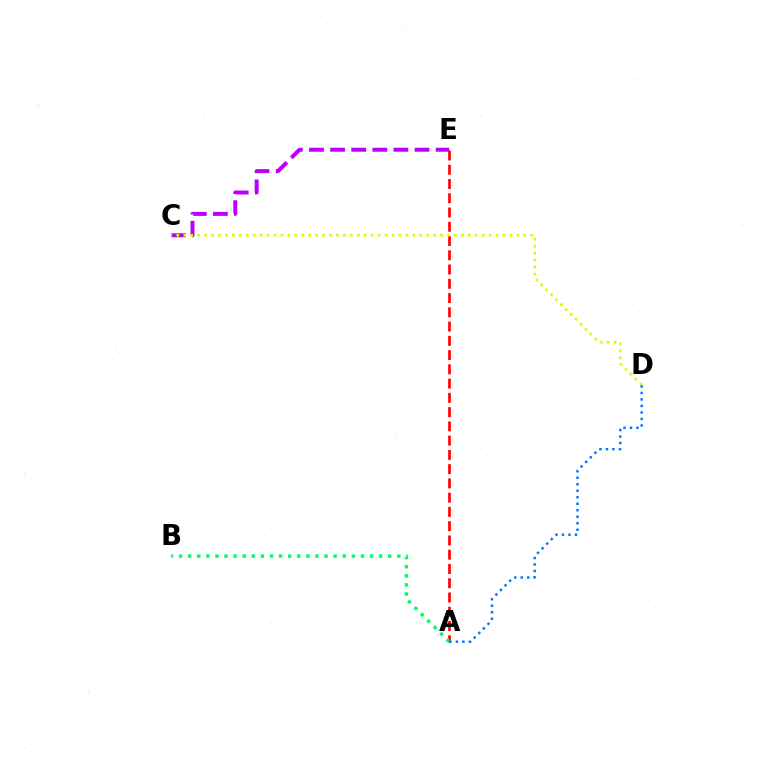{('A', 'E'): [{'color': '#ff0000', 'line_style': 'dashed', 'thickness': 1.94}], ('C', 'E'): [{'color': '#b900ff', 'line_style': 'dashed', 'thickness': 2.87}], ('A', 'B'): [{'color': '#00ff5c', 'line_style': 'dotted', 'thickness': 2.47}], ('C', 'D'): [{'color': '#d1ff00', 'line_style': 'dotted', 'thickness': 1.89}], ('A', 'D'): [{'color': '#0074ff', 'line_style': 'dotted', 'thickness': 1.77}]}